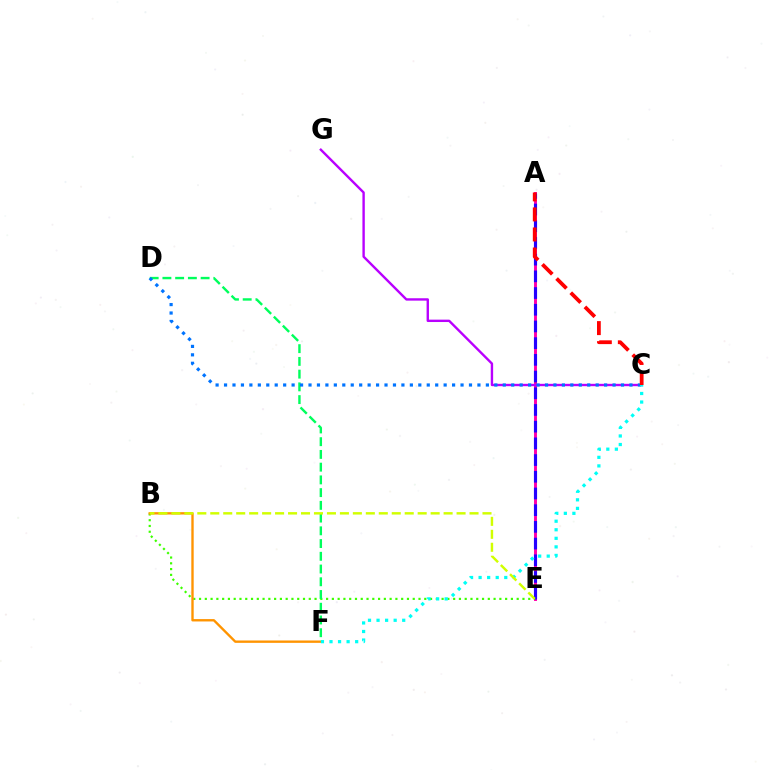{('A', 'E'): [{'color': '#ff00ac', 'line_style': 'solid', 'thickness': 2.12}, {'color': '#2500ff', 'line_style': 'dashed', 'thickness': 2.27}], ('B', 'E'): [{'color': '#3dff00', 'line_style': 'dotted', 'thickness': 1.57}, {'color': '#d1ff00', 'line_style': 'dashed', 'thickness': 1.76}], ('C', 'G'): [{'color': '#b900ff', 'line_style': 'solid', 'thickness': 1.72}], ('D', 'F'): [{'color': '#00ff5c', 'line_style': 'dashed', 'thickness': 1.73}], ('B', 'F'): [{'color': '#ff9400', 'line_style': 'solid', 'thickness': 1.7}], ('C', 'D'): [{'color': '#0074ff', 'line_style': 'dotted', 'thickness': 2.29}], ('C', 'F'): [{'color': '#00fff6', 'line_style': 'dotted', 'thickness': 2.32}], ('A', 'C'): [{'color': '#ff0000', 'line_style': 'dashed', 'thickness': 2.72}]}